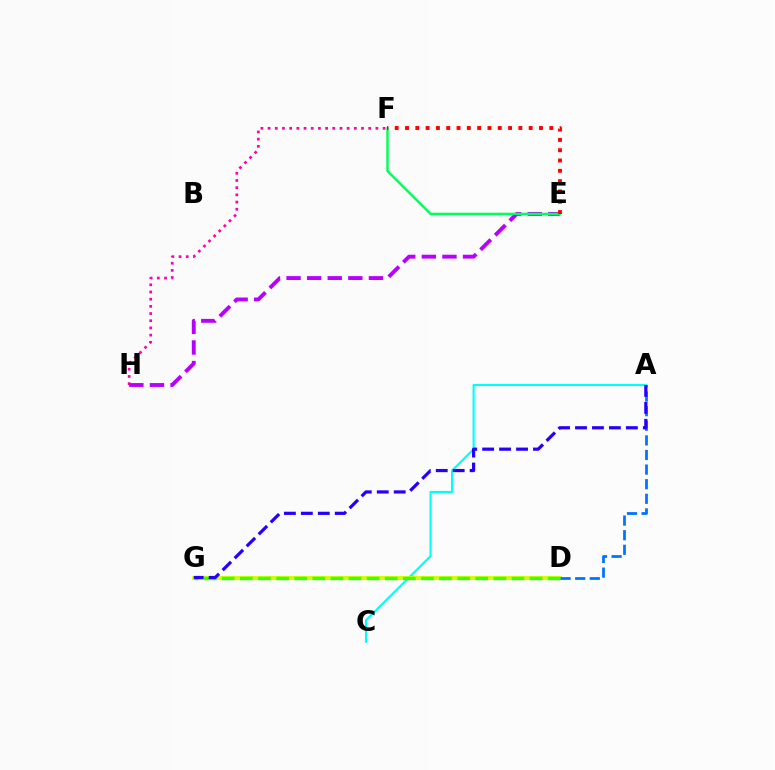{('A', 'C'): [{'color': '#00fff6', 'line_style': 'solid', 'thickness': 1.52}], ('F', 'H'): [{'color': '#ff00ac', 'line_style': 'dotted', 'thickness': 1.95}], ('E', 'H'): [{'color': '#b900ff', 'line_style': 'dashed', 'thickness': 2.8}], ('D', 'G'): [{'color': '#ff9400', 'line_style': 'dashed', 'thickness': 1.92}, {'color': '#d1ff00', 'line_style': 'solid', 'thickness': 2.81}, {'color': '#3dff00', 'line_style': 'dashed', 'thickness': 2.46}], ('E', 'F'): [{'color': '#00ff5c', 'line_style': 'solid', 'thickness': 1.74}, {'color': '#ff0000', 'line_style': 'dotted', 'thickness': 2.8}], ('A', 'D'): [{'color': '#0074ff', 'line_style': 'dashed', 'thickness': 1.98}], ('A', 'G'): [{'color': '#2500ff', 'line_style': 'dashed', 'thickness': 2.3}]}